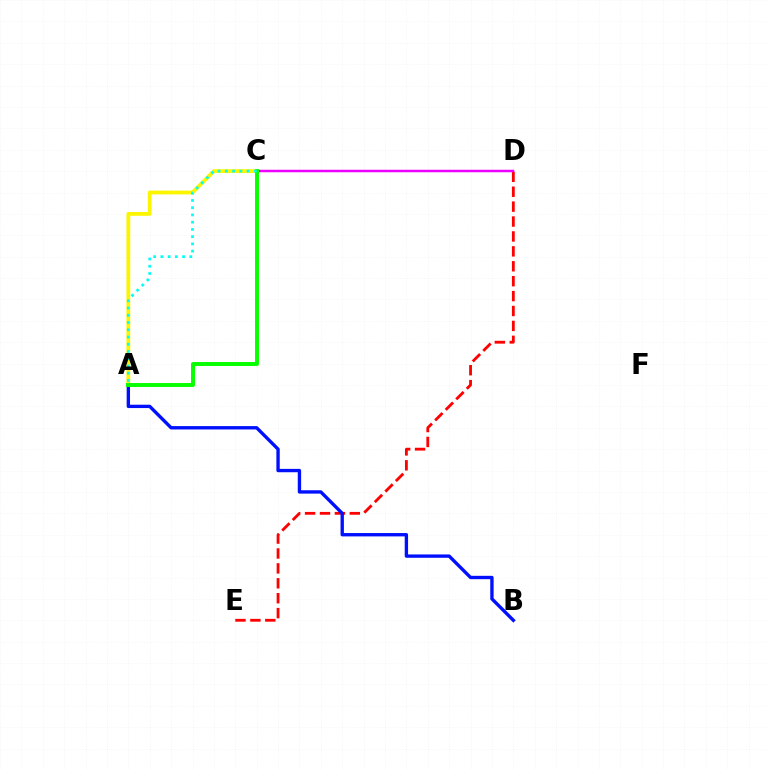{('D', 'E'): [{'color': '#ff0000', 'line_style': 'dashed', 'thickness': 2.03}], ('A', 'B'): [{'color': '#0010ff', 'line_style': 'solid', 'thickness': 2.42}], ('C', 'D'): [{'color': '#ee00ff', 'line_style': 'solid', 'thickness': 1.8}], ('A', 'C'): [{'color': '#fcf500', 'line_style': 'solid', 'thickness': 2.75}, {'color': '#08ff00', 'line_style': 'solid', 'thickness': 2.83}, {'color': '#00fff6', 'line_style': 'dotted', 'thickness': 1.97}]}